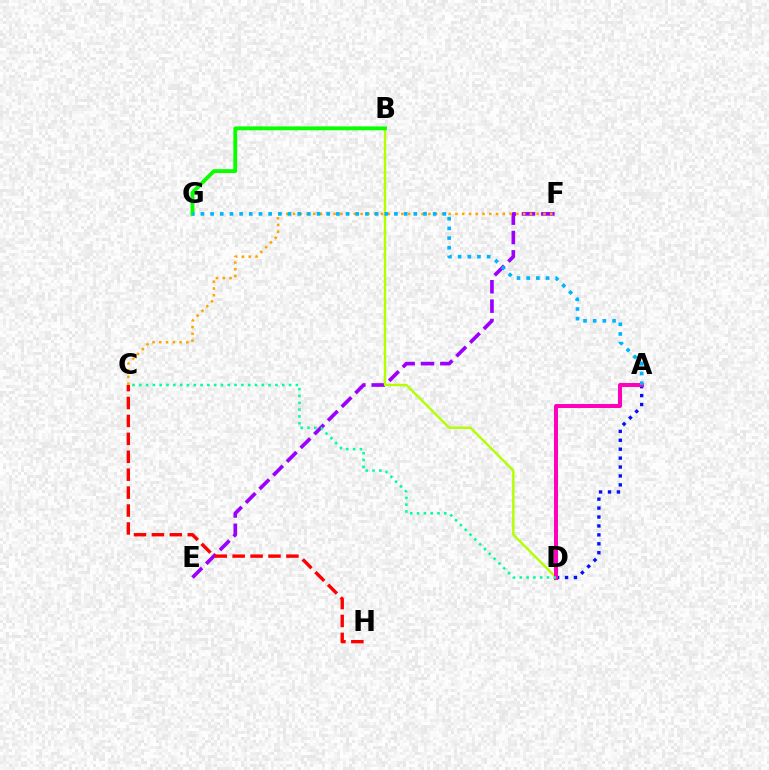{('A', 'D'): [{'color': '#0010ff', 'line_style': 'dotted', 'thickness': 2.42}, {'color': '#ff00bd', 'line_style': 'solid', 'thickness': 2.87}], ('E', 'F'): [{'color': '#9b00ff', 'line_style': 'dashed', 'thickness': 2.63}], ('B', 'D'): [{'color': '#b3ff00', 'line_style': 'solid', 'thickness': 1.72}], ('C', 'F'): [{'color': '#ffa500', 'line_style': 'dotted', 'thickness': 1.84}], ('C', 'H'): [{'color': '#ff0000', 'line_style': 'dashed', 'thickness': 2.43}], ('B', 'G'): [{'color': '#08ff00', 'line_style': 'solid', 'thickness': 2.77}], ('C', 'D'): [{'color': '#00ff9d', 'line_style': 'dotted', 'thickness': 1.85}], ('A', 'G'): [{'color': '#00b5ff', 'line_style': 'dotted', 'thickness': 2.63}]}